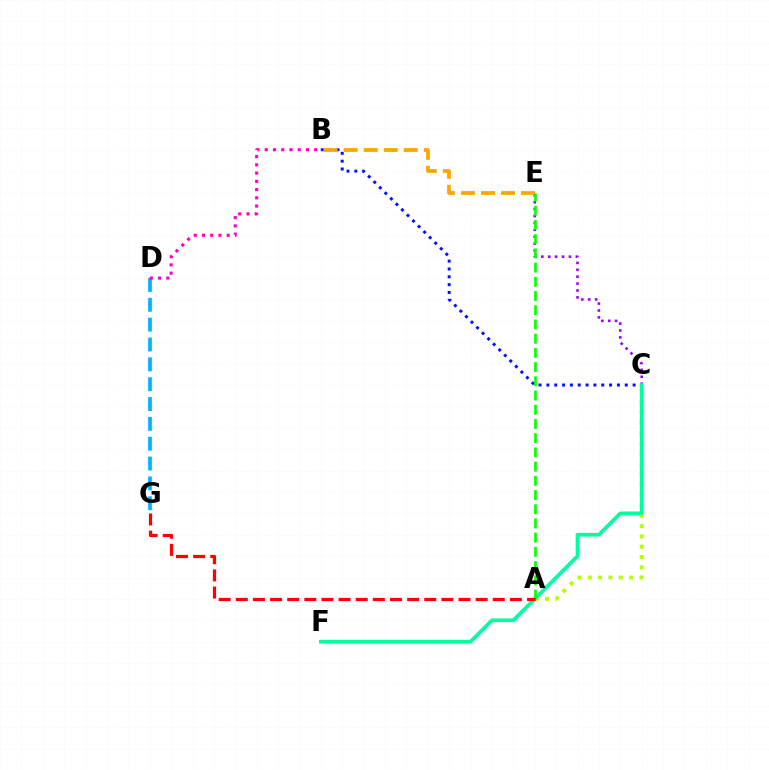{('D', 'G'): [{'color': '#00b5ff', 'line_style': 'dashed', 'thickness': 2.7}], ('A', 'C'): [{'color': '#b3ff00', 'line_style': 'dotted', 'thickness': 2.81}], ('B', 'C'): [{'color': '#0010ff', 'line_style': 'dotted', 'thickness': 2.13}], ('B', 'D'): [{'color': '#ff00bd', 'line_style': 'dotted', 'thickness': 2.24}], ('C', 'E'): [{'color': '#9b00ff', 'line_style': 'dotted', 'thickness': 1.87}], ('B', 'E'): [{'color': '#ffa500', 'line_style': 'dashed', 'thickness': 2.72}], ('C', 'F'): [{'color': '#00ff9d', 'line_style': 'solid', 'thickness': 2.67}], ('A', 'E'): [{'color': '#08ff00', 'line_style': 'dashed', 'thickness': 1.93}], ('A', 'G'): [{'color': '#ff0000', 'line_style': 'dashed', 'thickness': 2.33}]}